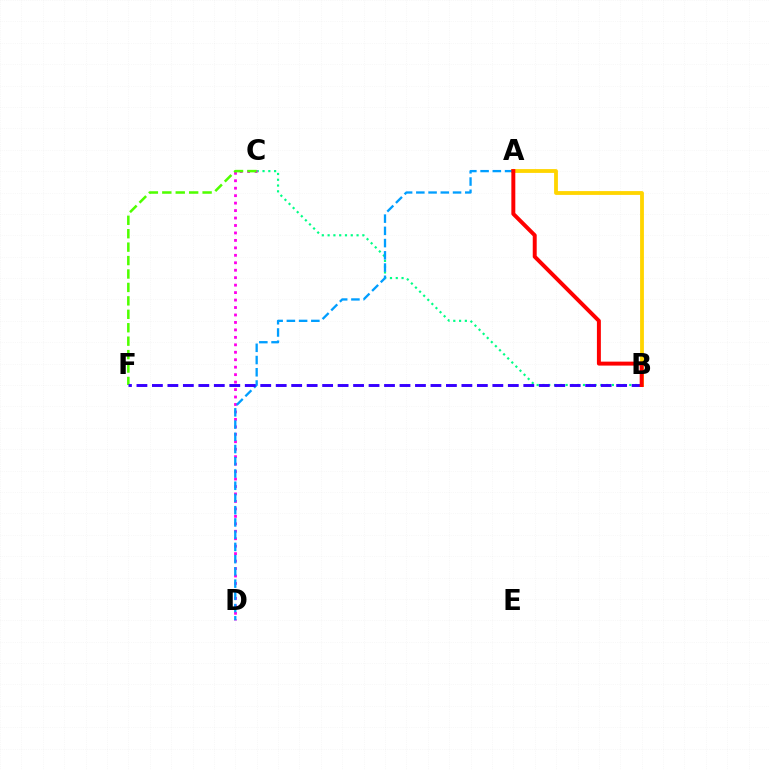{('B', 'C'): [{'color': '#00ff86', 'line_style': 'dotted', 'thickness': 1.57}], ('C', 'D'): [{'color': '#ff00ed', 'line_style': 'dotted', 'thickness': 2.03}], ('A', 'B'): [{'color': '#ffd500', 'line_style': 'solid', 'thickness': 2.75}, {'color': '#ff0000', 'line_style': 'solid', 'thickness': 2.85}], ('A', 'D'): [{'color': '#009eff', 'line_style': 'dashed', 'thickness': 1.66}], ('C', 'F'): [{'color': '#4fff00', 'line_style': 'dashed', 'thickness': 1.82}], ('B', 'F'): [{'color': '#3700ff', 'line_style': 'dashed', 'thickness': 2.1}]}